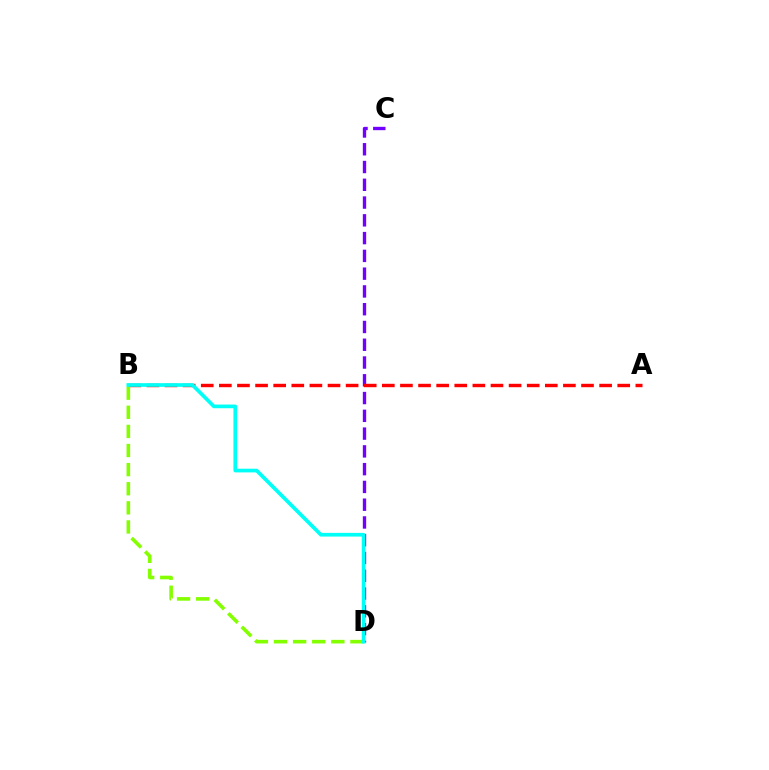{('C', 'D'): [{'color': '#7200ff', 'line_style': 'dashed', 'thickness': 2.41}], ('A', 'B'): [{'color': '#ff0000', 'line_style': 'dashed', 'thickness': 2.46}], ('B', 'D'): [{'color': '#84ff00', 'line_style': 'dashed', 'thickness': 2.6}, {'color': '#00fff6', 'line_style': 'solid', 'thickness': 2.65}]}